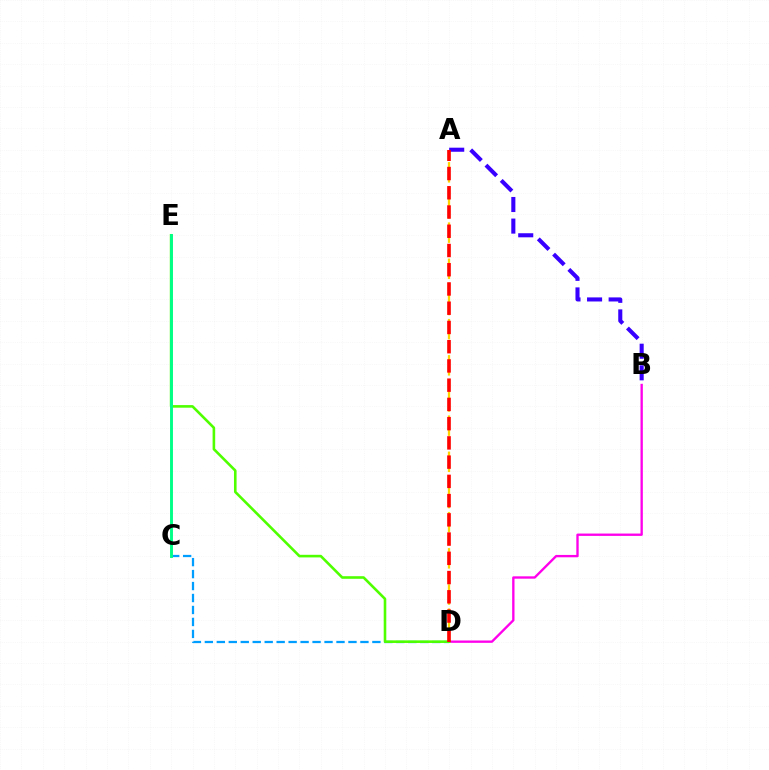{('C', 'D'): [{'color': '#009eff', 'line_style': 'dashed', 'thickness': 1.63}], ('A', 'D'): [{'color': '#ffd500', 'line_style': 'dashed', 'thickness': 1.64}, {'color': '#ff0000', 'line_style': 'dashed', 'thickness': 2.61}], ('B', 'D'): [{'color': '#ff00ed', 'line_style': 'solid', 'thickness': 1.69}], ('D', 'E'): [{'color': '#4fff00', 'line_style': 'solid', 'thickness': 1.87}], ('A', 'B'): [{'color': '#3700ff', 'line_style': 'dashed', 'thickness': 2.93}], ('C', 'E'): [{'color': '#00ff86', 'line_style': 'solid', 'thickness': 2.09}]}